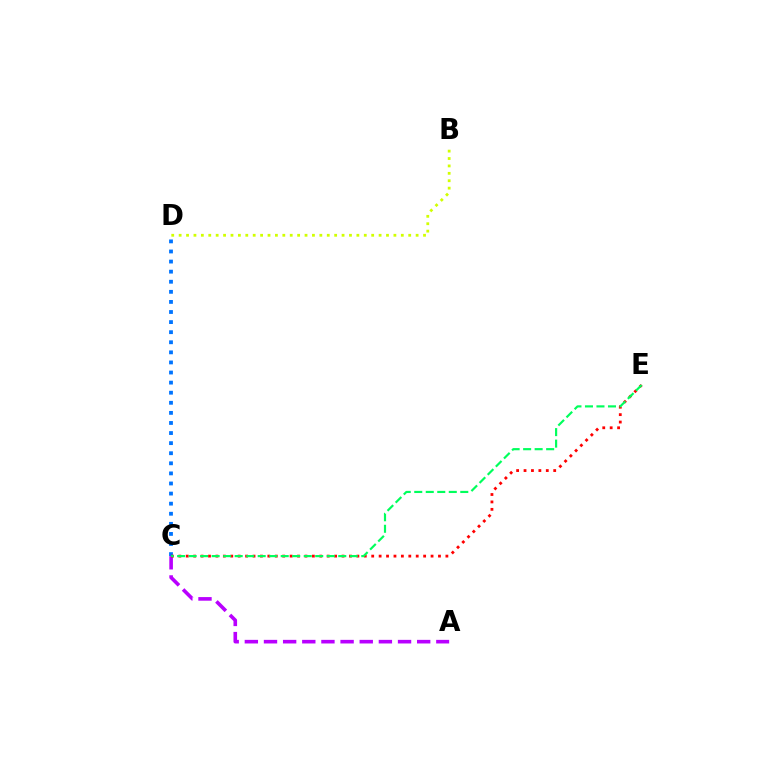{('C', 'D'): [{'color': '#0074ff', 'line_style': 'dotted', 'thickness': 2.74}], ('B', 'D'): [{'color': '#d1ff00', 'line_style': 'dotted', 'thickness': 2.01}], ('A', 'C'): [{'color': '#b900ff', 'line_style': 'dashed', 'thickness': 2.6}], ('C', 'E'): [{'color': '#ff0000', 'line_style': 'dotted', 'thickness': 2.02}, {'color': '#00ff5c', 'line_style': 'dashed', 'thickness': 1.56}]}